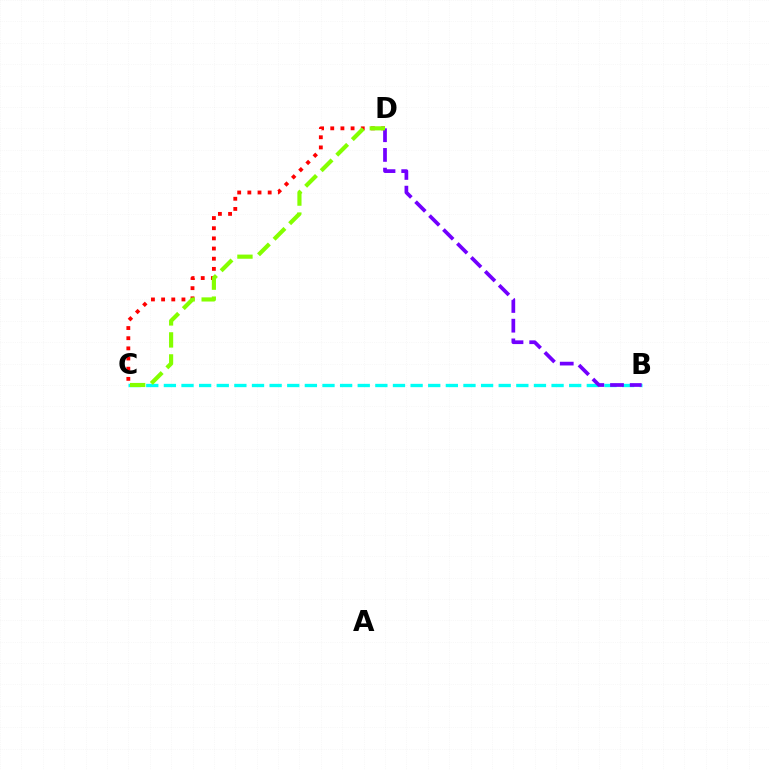{('C', 'D'): [{'color': '#ff0000', 'line_style': 'dotted', 'thickness': 2.76}, {'color': '#84ff00', 'line_style': 'dashed', 'thickness': 2.99}], ('B', 'C'): [{'color': '#00fff6', 'line_style': 'dashed', 'thickness': 2.39}], ('B', 'D'): [{'color': '#7200ff', 'line_style': 'dashed', 'thickness': 2.68}]}